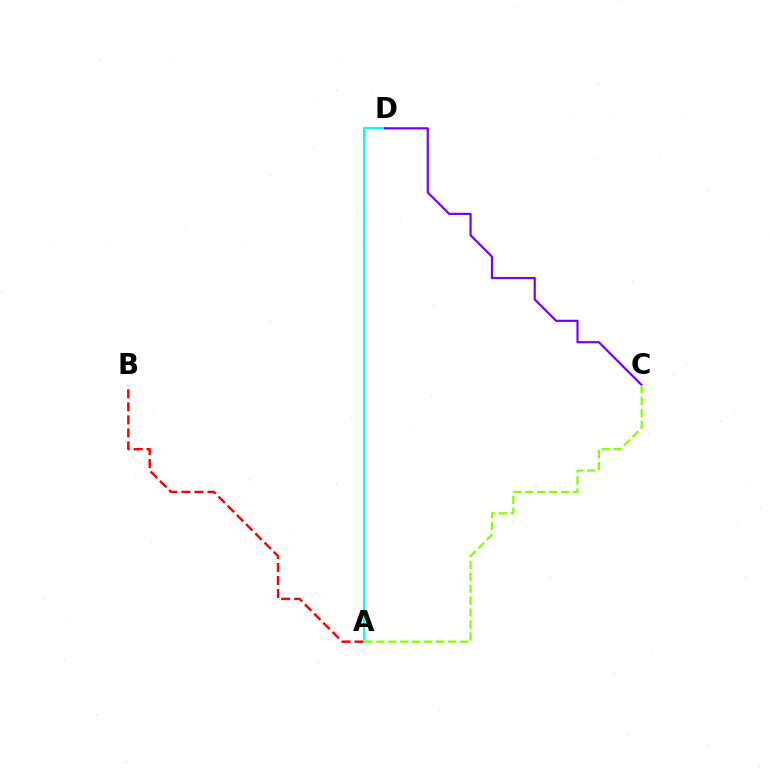{('A', 'B'): [{'color': '#ff0000', 'line_style': 'dashed', 'thickness': 1.77}], ('A', 'D'): [{'color': '#00fff6', 'line_style': 'solid', 'thickness': 1.56}], ('C', 'D'): [{'color': '#7200ff', 'line_style': 'solid', 'thickness': 1.58}], ('A', 'C'): [{'color': '#84ff00', 'line_style': 'dashed', 'thickness': 1.62}]}